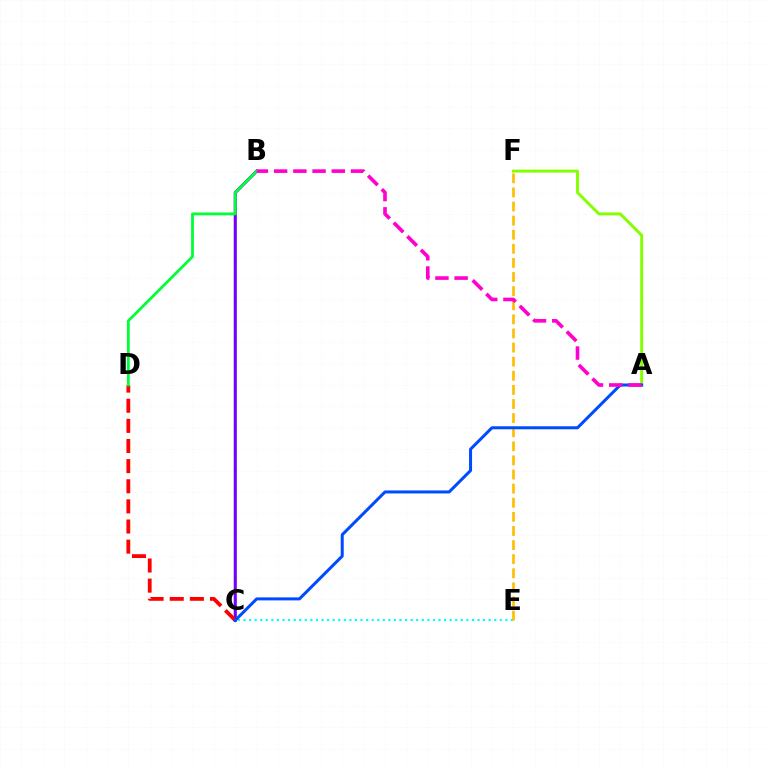{('C', 'E'): [{'color': '#00fff6', 'line_style': 'dotted', 'thickness': 1.51}], ('B', 'C'): [{'color': '#7200ff', 'line_style': 'solid', 'thickness': 2.23}], ('E', 'F'): [{'color': '#ffbd00', 'line_style': 'dashed', 'thickness': 1.92}], ('A', 'F'): [{'color': '#84ff00', 'line_style': 'solid', 'thickness': 2.12}], ('C', 'D'): [{'color': '#ff0000', 'line_style': 'dashed', 'thickness': 2.73}], ('B', 'D'): [{'color': '#00ff39', 'line_style': 'solid', 'thickness': 2.02}], ('A', 'C'): [{'color': '#004bff', 'line_style': 'solid', 'thickness': 2.17}], ('A', 'B'): [{'color': '#ff00cf', 'line_style': 'dashed', 'thickness': 2.61}]}